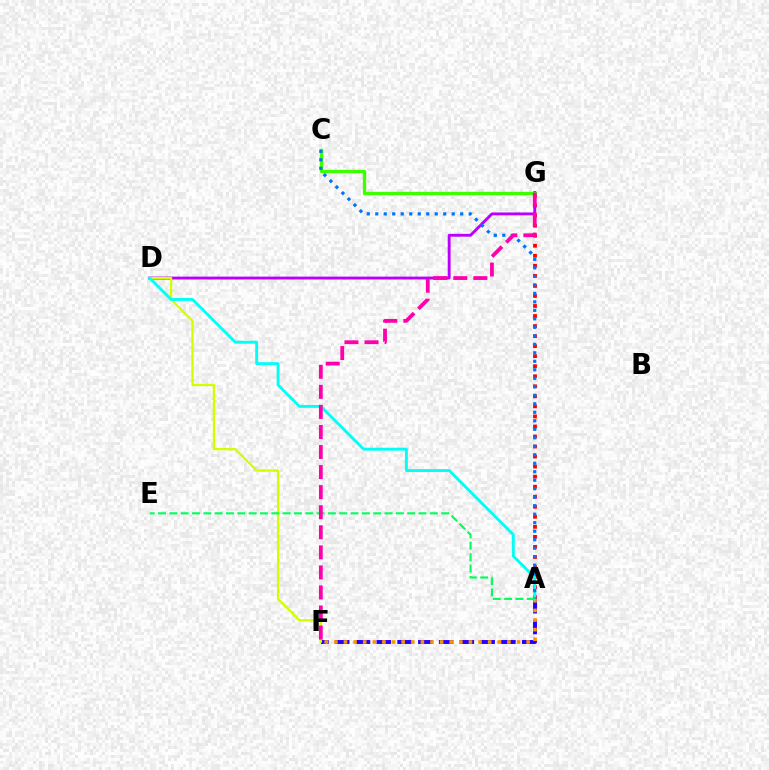{('A', 'G'): [{'color': '#ff0000', 'line_style': 'dotted', 'thickness': 2.73}], ('D', 'G'): [{'color': '#b900ff', 'line_style': 'solid', 'thickness': 2.08}], ('A', 'F'): [{'color': '#2500ff', 'line_style': 'dashed', 'thickness': 2.82}, {'color': '#ff9400', 'line_style': 'dotted', 'thickness': 2.61}], ('D', 'F'): [{'color': '#d1ff00', 'line_style': 'solid', 'thickness': 1.63}], ('A', 'D'): [{'color': '#00fff6', 'line_style': 'solid', 'thickness': 2.08}], ('C', 'G'): [{'color': '#3dff00', 'line_style': 'solid', 'thickness': 2.38}], ('A', 'C'): [{'color': '#0074ff', 'line_style': 'dotted', 'thickness': 2.31}], ('A', 'E'): [{'color': '#00ff5c', 'line_style': 'dashed', 'thickness': 1.54}], ('F', 'G'): [{'color': '#ff00ac', 'line_style': 'dashed', 'thickness': 2.73}]}